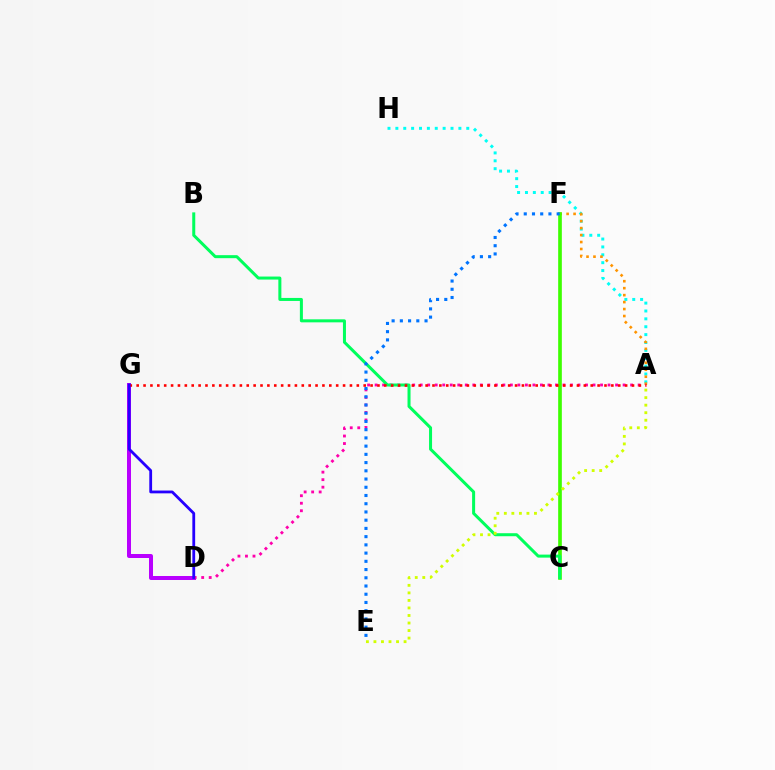{('A', 'H'): [{'color': '#00fff6', 'line_style': 'dotted', 'thickness': 2.14}], ('D', 'G'): [{'color': '#b900ff', 'line_style': 'solid', 'thickness': 2.87}, {'color': '#2500ff', 'line_style': 'solid', 'thickness': 2.02}], ('A', 'F'): [{'color': '#ff9400', 'line_style': 'dotted', 'thickness': 1.89}], ('C', 'F'): [{'color': '#3dff00', 'line_style': 'solid', 'thickness': 2.64}], ('A', 'D'): [{'color': '#ff00ac', 'line_style': 'dotted', 'thickness': 2.04}], ('B', 'C'): [{'color': '#00ff5c', 'line_style': 'solid', 'thickness': 2.17}], ('A', 'G'): [{'color': '#ff0000', 'line_style': 'dotted', 'thickness': 1.87}], ('A', 'E'): [{'color': '#d1ff00', 'line_style': 'dotted', 'thickness': 2.05}], ('E', 'F'): [{'color': '#0074ff', 'line_style': 'dotted', 'thickness': 2.24}]}